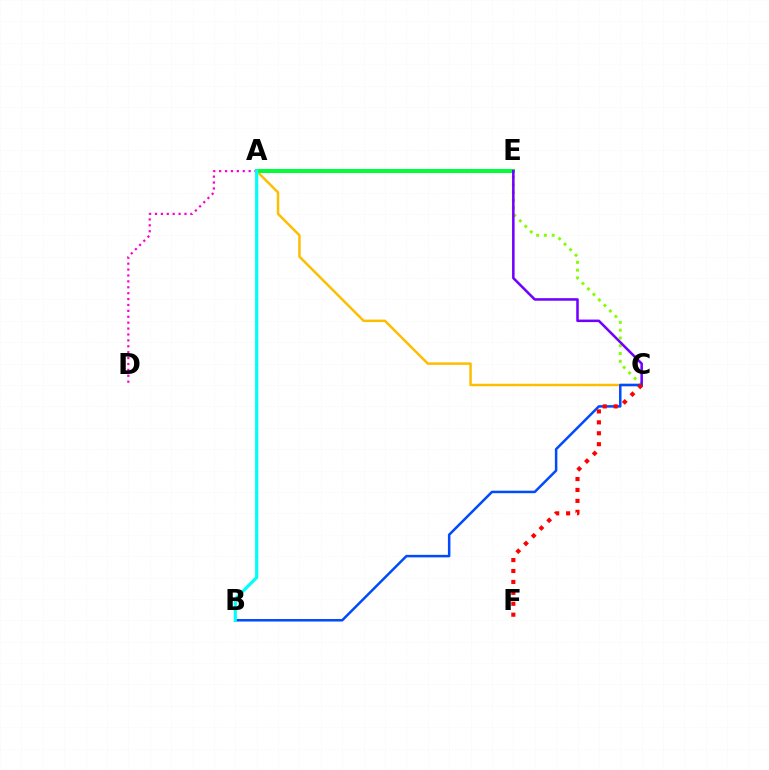{('A', 'C'): [{'color': '#ffbd00', 'line_style': 'solid', 'thickness': 1.78}], ('A', 'E'): [{'color': '#00ff39', 'line_style': 'solid', 'thickness': 2.88}], ('C', 'E'): [{'color': '#84ff00', 'line_style': 'dotted', 'thickness': 2.11}, {'color': '#7200ff', 'line_style': 'solid', 'thickness': 1.83}], ('A', 'D'): [{'color': '#ff00cf', 'line_style': 'dotted', 'thickness': 1.6}], ('B', 'C'): [{'color': '#004bff', 'line_style': 'solid', 'thickness': 1.8}], ('C', 'F'): [{'color': '#ff0000', 'line_style': 'dotted', 'thickness': 2.97}], ('A', 'B'): [{'color': '#00fff6', 'line_style': 'solid', 'thickness': 2.28}]}